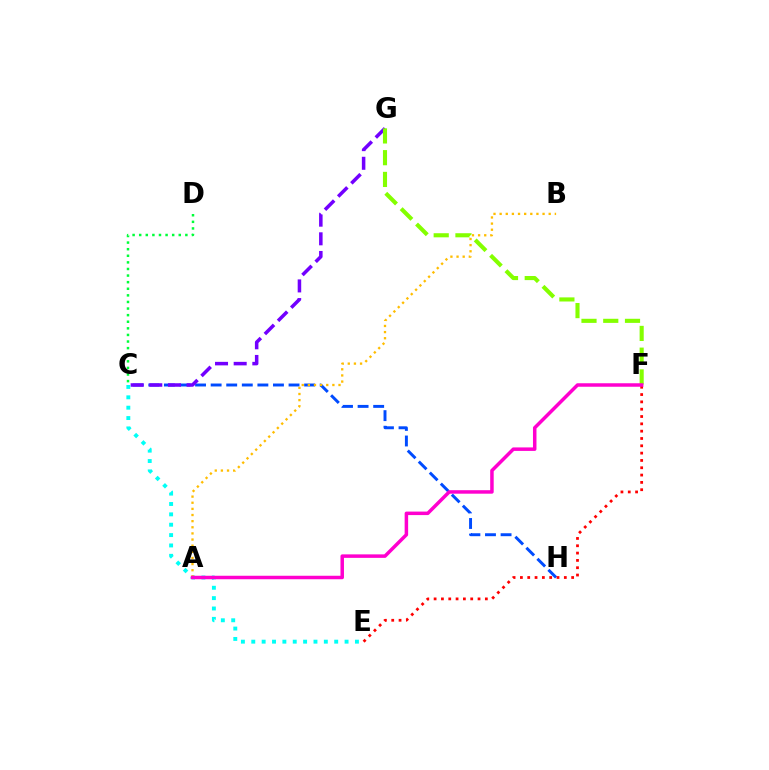{('C', 'H'): [{'color': '#004bff', 'line_style': 'dashed', 'thickness': 2.12}], ('C', 'G'): [{'color': '#7200ff', 'line_style': 'dashed', 'thickness': 2.53}], ('C', 'E'): [{'color': '#00fff6', 'line_style': 'dotted', 'thickness': 2.82}], ('A', 'B'): [{'color': '#ffbd00', 'line_style': 'dotted', 'thickness': 1.67}], ('F', 'G'): [{'color': '#84ff00', 'line_style': 'dashed', 'thickness': 2.95}], ('E', 'F'): [{'color': '#ff0000', 'line_style': 'dotted', 'thickness': 1.99}], ('C', 'D'): [{'color': '#00ff39', 'line_style': 'dotted', 'thickness': 1.79}], ('A', 'F'): [{'color': '#ff00cf', 'line_style': 'solid', 'thickness': 2.52}]}